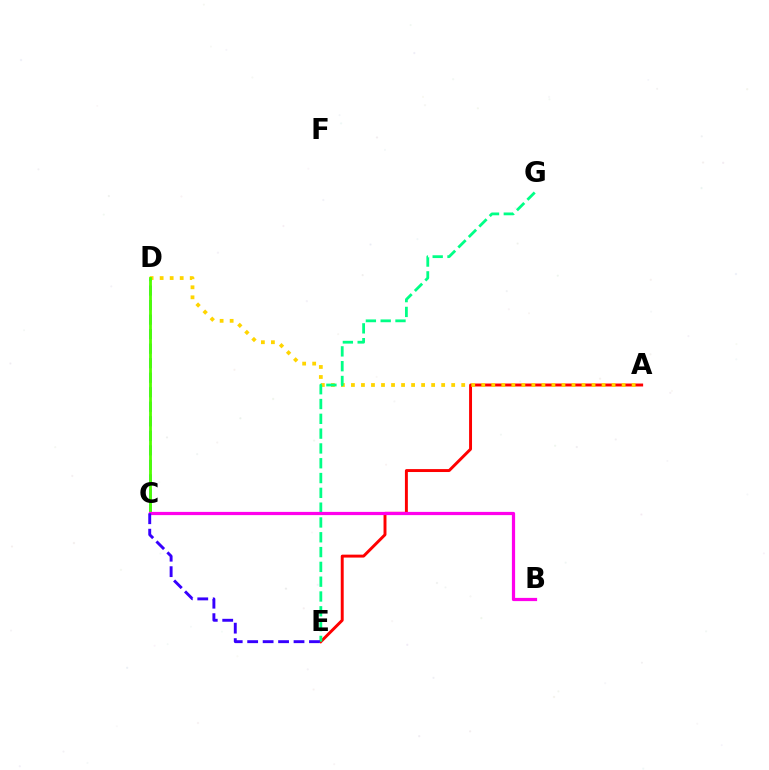{('A', 'E'): [{'color': '#ff0000', 'line_style': 'solid', 'thickness': 2.11}], ('C', 'D'): [{'color': '#009eff', 'line_style': 'dashed', 'thickness': 1.97}, {'color': '#4fff00', 'line_style': 'solid', 'thickness': 2.01}], ('A', 'D'): [{'color': '#ffd500', 'line_style': 'dotted', 'thickness': 2.72}], ('E', 'G'): [{'color': '#00ff86', 'line_style': 'dashed', 'thickness': 2.01}], ('B', 'C'): [{'color': '#ff00ed', 'line_style': 'solid', 'thickness': 2.32}], ('C', 'E'): [{'color': '#3700ff', 'line_style': 'dashed', 'thickness': 2.1}]}